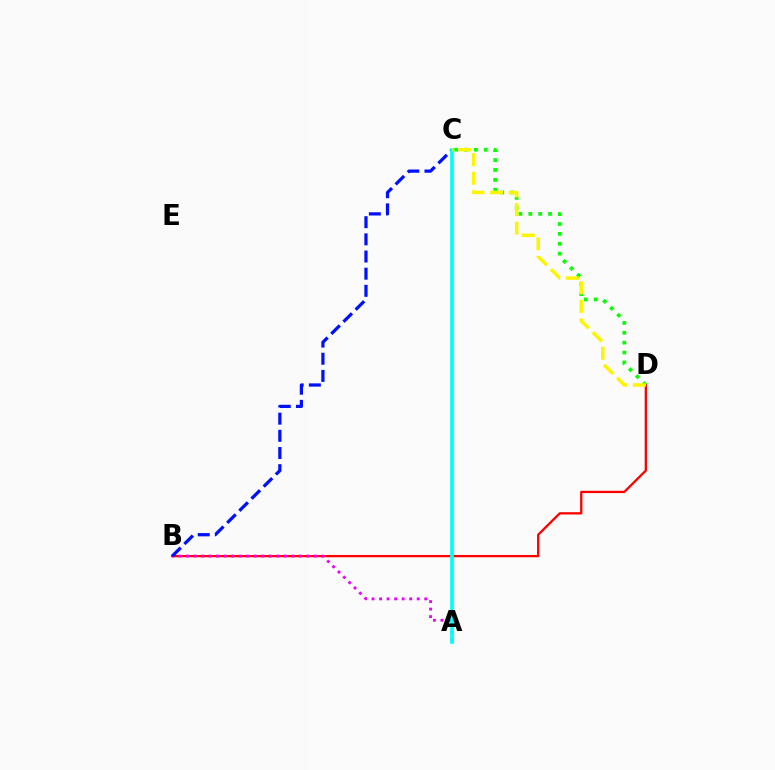{('B', 'D'): [{'color': '#ff0000', 'line_style': 'solid', 'thickness': 1.66}], ('A', 'B'): [{'color': '#ee00ff', 'line_style': 'dotted', 'thickness': 2.04}], ('C', 'D'): [{'color': '#08ff00', 'line_style': 'dotted', 'thickness': 2.69}, {'color': '#fcf500', 'line_style': 'dashed', 'thickness': 2.53}], ('B', 'C'): [{'color': '#0010ff', 'line_style': 'dashed', 'thickness': 2.33}], ('A', 'C'): [{'color': '#00fff6', 'line_style': 'solid', 'thickness': 2.64}]}